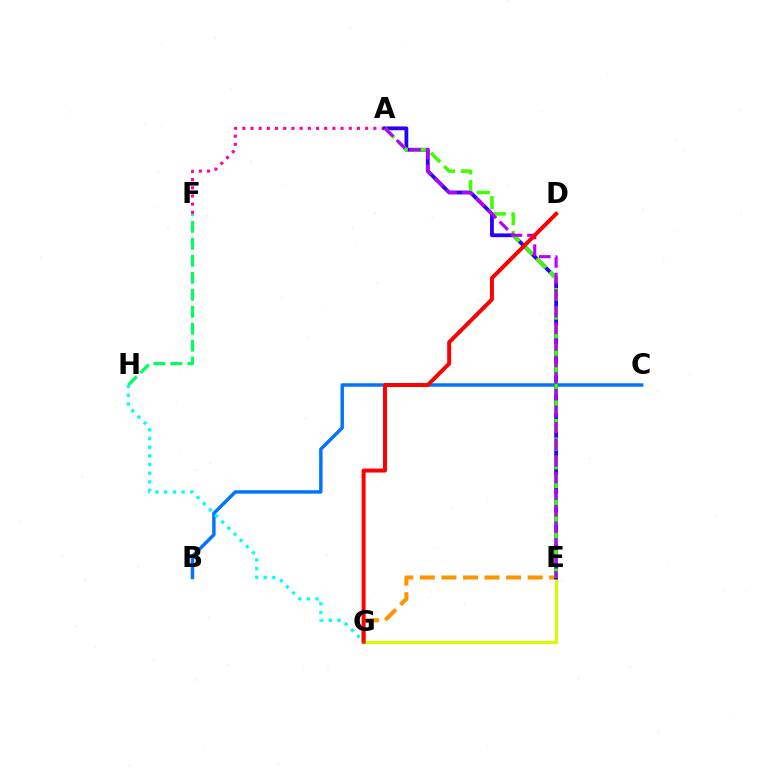{('E', 'G'): [{'color': '#d1ff00', 'line_style': 'solid', 'thickness': 2.25}, {'color': '#ff9400', 'line_style': 'dashed', 'thickness': 2.93}], ('A', 'F'): [{'color': '#ff00ac', 'line_style': 'dotted', 'thickness': 2.22}], ('F', 'H'): [{'color': '#00ff5c', 'line_style': 'dashed', 'thickness': 2.31}], ('B', 'C'): [{'color': '#0074ff', 'line_style': 'solid', 'thickness': 2.47}], ('A', 'E'): [{'color': '#2500ff', 'line_style': 'solid', 'thickness': 2.71}, {'color': '#3dff00', 'line_style': 'dashed', 'thickness': 2.54}, {'color': '#b900ff', 'line_style': 'dashed', 'thickness': 2.25}], ('D', 'G'): [{'color': '#ff0000', 'line_style': 'solid', 'thickness': 2.86}], ('G', 'H'): [{'color': '#00fff6', 'line_style': 'dotted', 'thickness': 2.36}]}